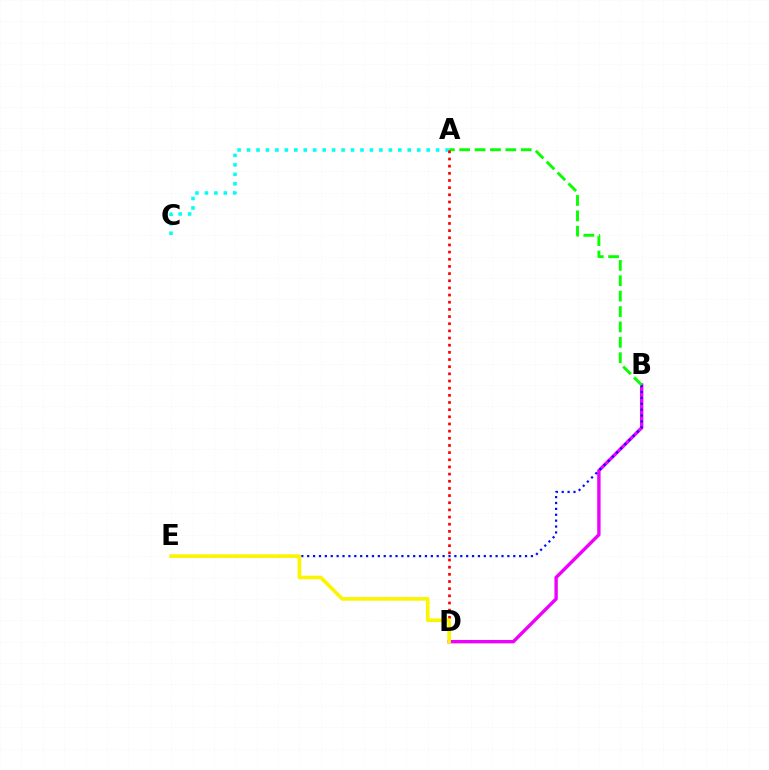{('B', 'D'): [{'color': '#ee00ff', 'line_style': 'solid', 'thickness': 2.43}], ('B', 'E'): [{'color': '#0010ff', 'line_style': 'dotted', 'thickness': 1.6}], ('A', 'C'): [{'color': '#00fff6', 'line_style': 'dotted', 'thickness': 2.57}], ('A', 'B'): [{'color': '#08ff00', 'line_style': 'dashed', 'thickness': 2.09}], ('A', 'D'): [{'color': '#ff0000', 'line_style': 'dotted', 'thickness': 1.95}], ('D', 'E'): [{'color': '#fcf500', 'line_style': 'solid', 'thickness': 2.61}]}